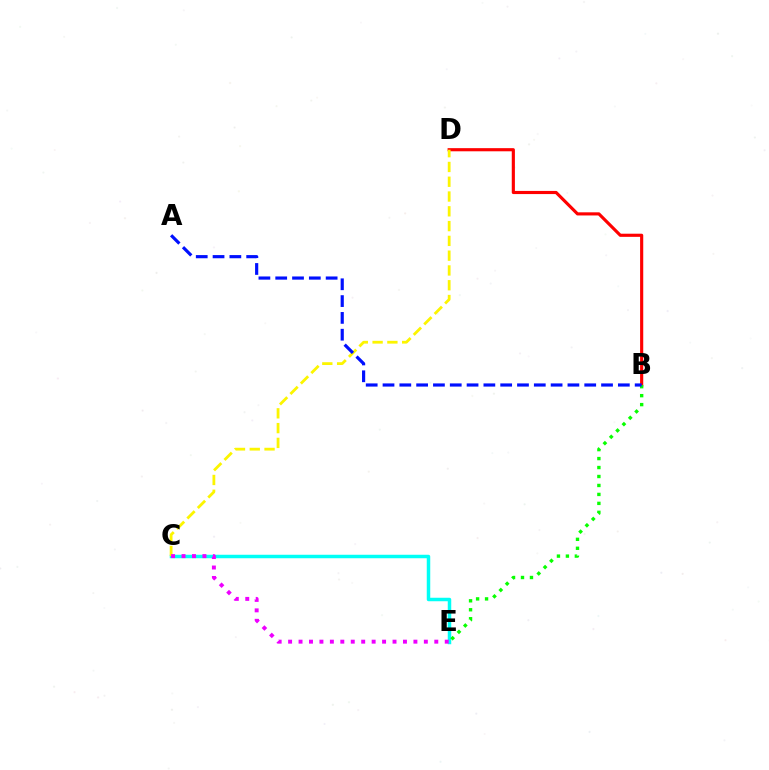{('C', 'E'): [{'color': '#00fff6', 'line_style': 'solid', 'thickness': 2.51}, {'color': '#ee00ff', 'line_style': 'dotted', 'thickness': 2.84}], ('B', 'D'): [{'color': '#ff0000', 'line_style': 'solid', 'thickness': 2.26}], ('C', 'D'): [{'color': '#fcf500', 'line_style': 'dashed', 'thickness': 2.01}], ('B', 'E'): [{'color': '#08ff00', 'line_style': 'dotted', 'thickness': 2.43}], ('A', 'B'): [{'color': '#0010ff', 'line_style': 'dashed', 'thickness': 2.28}]}